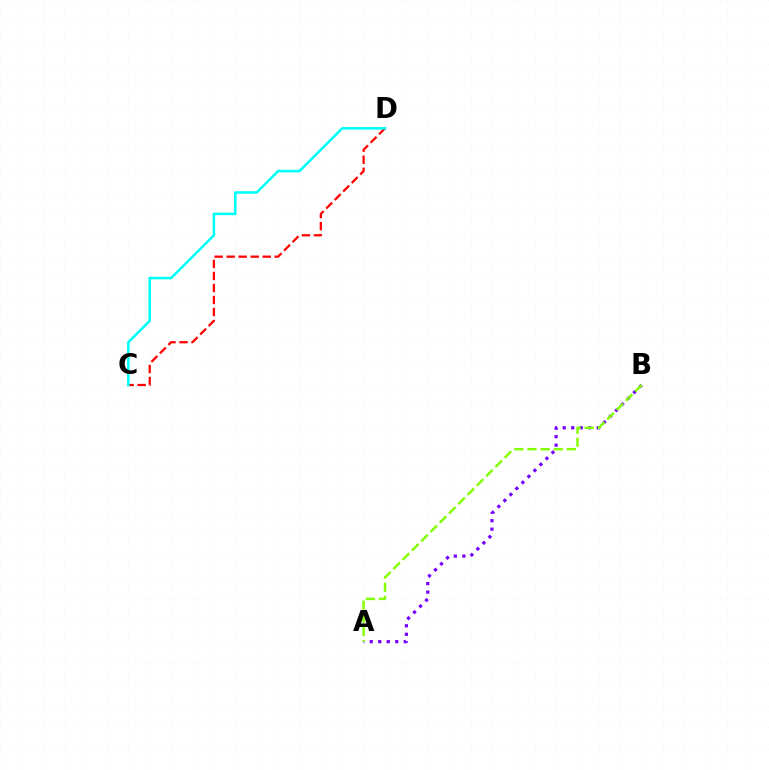{('C', 'D'): [{'color': '#ff0000', 'line_style': 'dashed', 'thickness': 1.63}, {'color': '#00fff6', 'line_style': 'solid', 'thickness': 1.85}], ('A', 'B'): [{'color': '#7200ff', 'line_style': 'dotted', 'thickness': 2.31}, {'color': '#84ff00', 'line_style': 'dashed', 'thickness': 1.78}]}